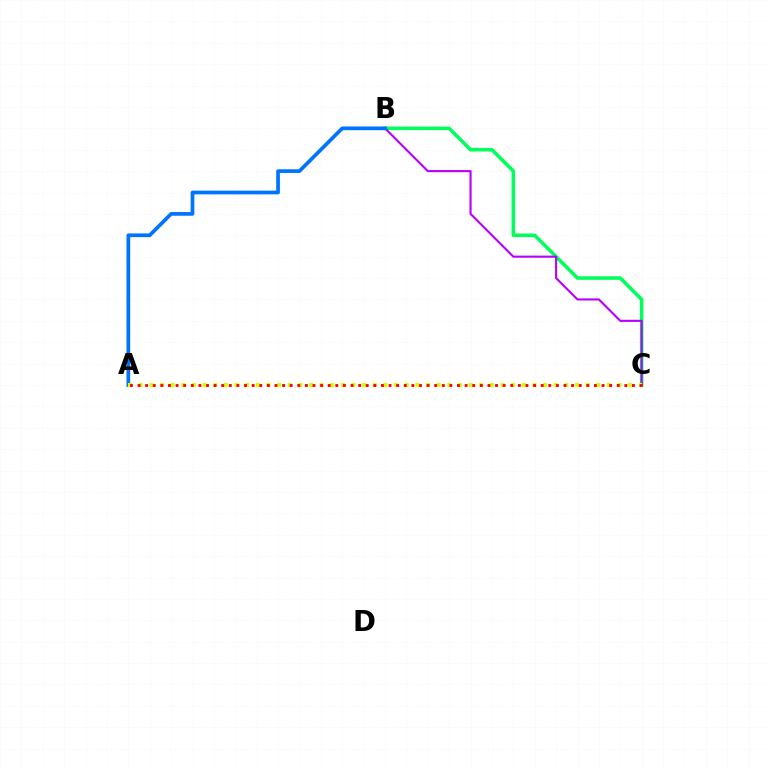{('B', 'C'): [{'color': '#00ff5c', 'line_style': 'solid', 'thickness': 2.56}, {'color': '#b900ff', 'line_style': 'solid', 'thickness': 1.52}], ('A', 'B'): [{'color': '#0074ff', 'line_style': 'solid', 'thickness': 2.67}], ('A', 'C'): [{'color': '#d1ff00', 'line_style': 'dotted', 'thickness': 2.89}, {'color': '#ff0000', 'line_style': 'dotted', 'thickness': 2.07}]}